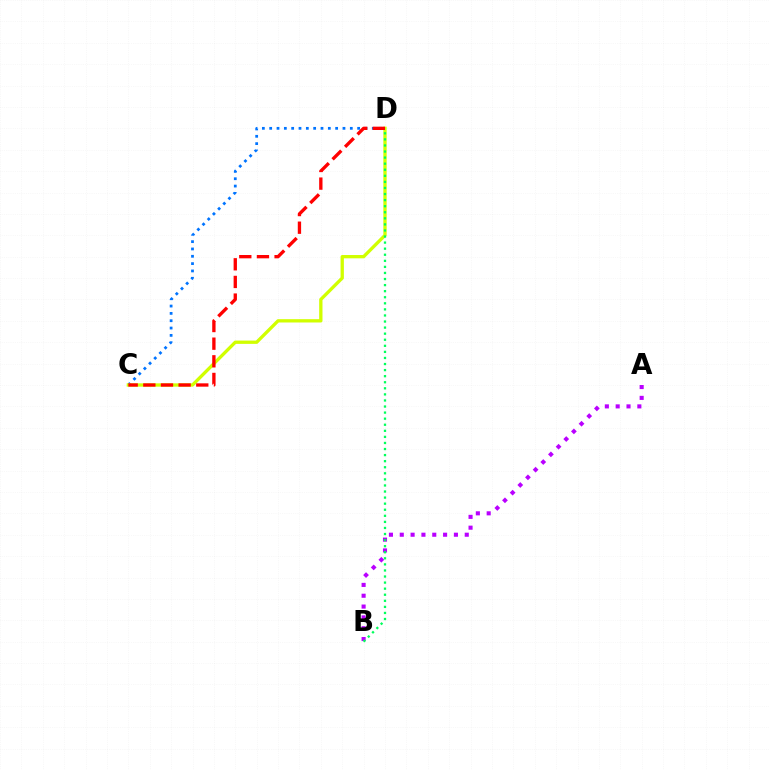{('C', 'D'): [{'color': '#0074ff', 'line_style': 'dotted', 'thickness': 1.99}, {'color': '#d1ff00', 'line_style': 'solid', 'thickness': 2.39}, {'color': '#ff0000', 'line_style': 'dashed', 'thickness': 2.4}], ('A', 'B'): [{'color': '#b900ff', 'line_style': 'dotted', 'thickness': 2.94}], ('B', 'D'): [{'color': '#00ff5c', 'line_style': 'dotted', 'thickness': 1.65}]}